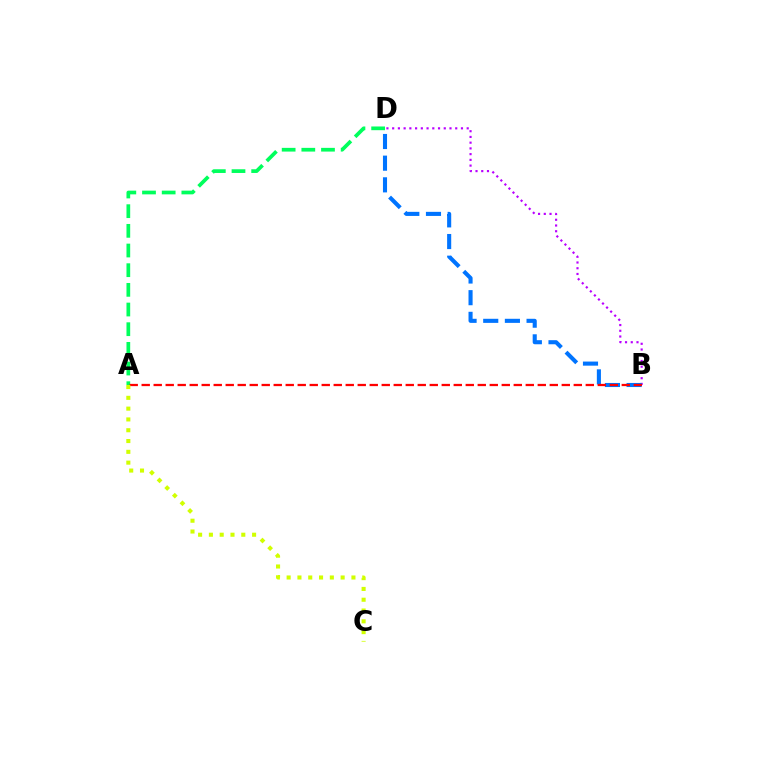{('B', 'D'): [{'color': '#b900ff', 'line_style': 'dotted', 'thickness': 1.56}, {'color': '#0074ff', 'line_style': 'dashed', 'thickness': 2.94}], ('A', 'D'): [{'color': '#00ff5c', 'line_style': 'dashed', 'thickness': 2.67}], ('A', 'B'): [{'color': '#ff0000', 'line_style': 'dashed', 'thickness': 1.63}], ('A', 'C'): [{'color': '#d1ff00', 'line_style': 'dotted', 'thickness': 2.93}]}